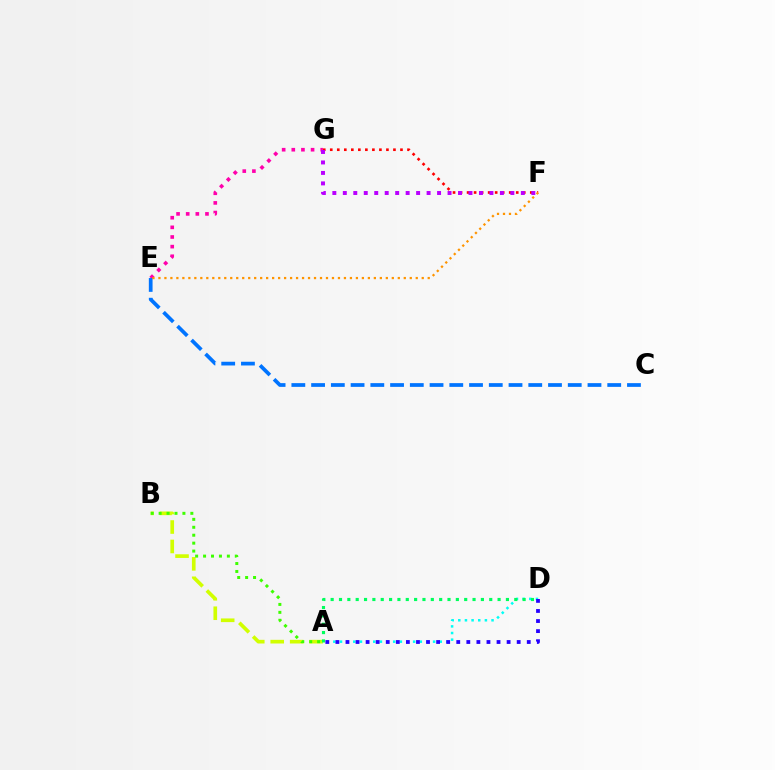{('E', 'G'): [{'color': '#ff00ac', 'line_style': 'dotted', 'thickness': 2.62}], ('F', 'G'): [{'color': '#ff0000', 'line_style': 'dotted', 'thickness': 1.91}, {'color': '#b900ff', 'line_style': 'dotted', 'thickness': 2.85}], ('A', 'D'): [{'color': '#00fff6', 'line_style': 'dotted', 'thickness': 1.81}, {'color': '#00ff5c', 'line_style': 'dotted', 'thickness': 2.27}, {'color': '#2500ff', 'line_style': 'dotted', 'thickness': 2.74}], ('A', 'B'): [{'color': '#d1ff00', 'line_style': 'dashed', 'thickness': 2.64}, {'color': '#3dff00', 'line_style': 'dotted', 'thickness': 2.15}], ('C', 'E'): [{'color': '#0074ff', 'line_style': 'dashed', 'thickness': 2.68}], ('E', 'F'): [{'color': '#ff9400', 'line_style': 'dotted', 'thickness': 1.63}]}